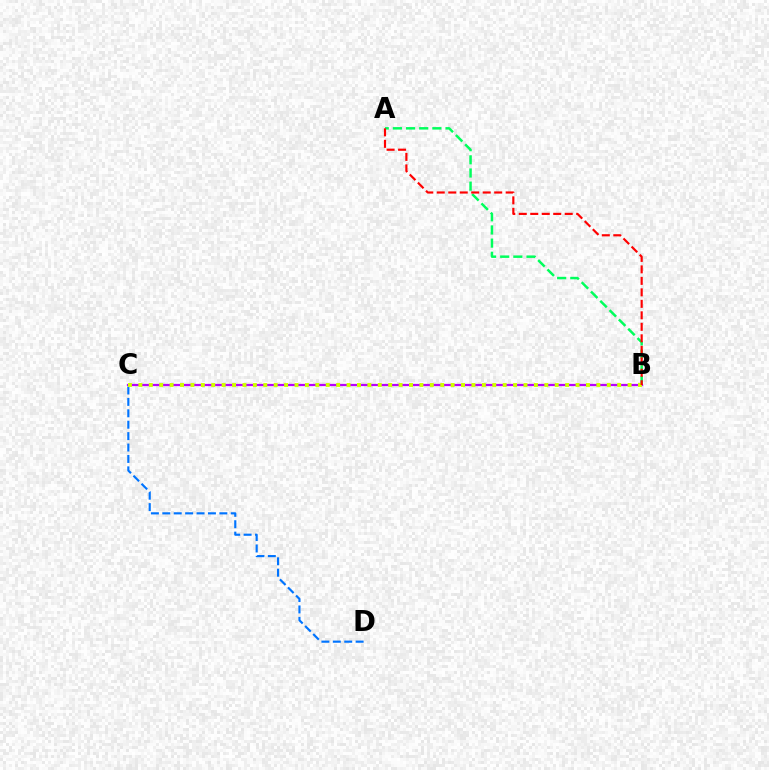{('A', 'B'): [{'color': '#00ff5c', 'line_style': 'dashed', 'thickness': 1.79}, {'color': '#ff0000', 'line_style': 'dashed', 'thickness': 1.56}], ('C', 'D'): [{'color': '#0074ff', 'line_style': 'dashed', 'thickness': 1.55}], ('B', 'C'): [{'color': '#b900ff', 'line_style': 'solid', 'thickness': 1.61}, {'color': '#d1ff00', 'line_style': 'dotted', 'thickness': 2.83}]}